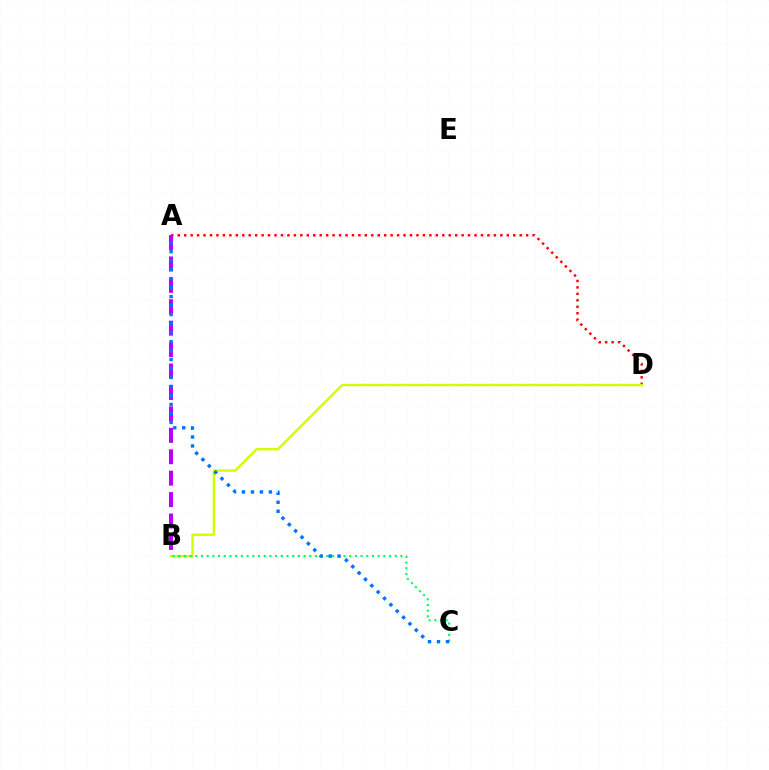{('A', 'D'): [{'color': '#ff0000', 'line_style': 'dotted', 'thickness': 1.75}], ('A', 'B'): [{'color': '#b900ff', 'line_style': 'dashed', 'thickness': 2.91}], ('B', 'D'): [{'color': '#d1ff00', 'line_style': 'solid', 'thickness': 1.73}], ('B', 'C'): [{'color': '#00ff5c', 'line_style': 'dotted', 'thickness': 1.55}], ('A', 'C'): [{'color': '#0074ff', 'line_style': 'dotted', 'thickness': 2.44}]}